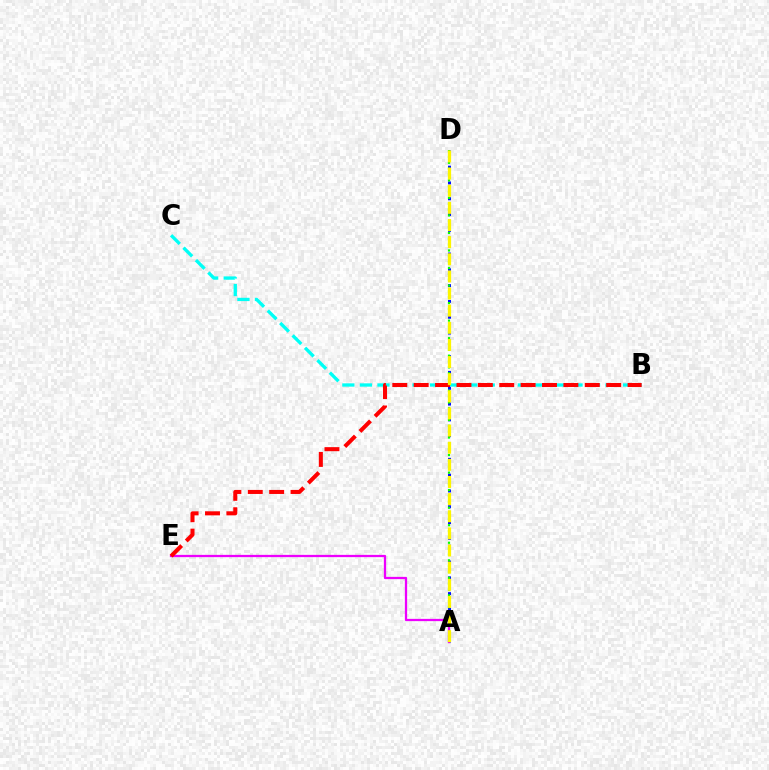{('A', 'D'): [{'color': '#0010ff', 'line_style': 'dotted', 'thickness': 2.15}, {'color': '#08ff00', 'line_style': 'dotted', 'thickness': 1.59}, {'color': '#fcf500', 'line_style': 'dashed', 'thickness': 2.33}], ('A', 'E'): [{'color': '#ee00ff', 'line_style': 'solid', 'thickness': 1.63}], ('B', 'C'): [{'color': '#00fff6', 'line_style': 'dashed', 'thickness': 2.38}], ('B', 'E'): [{'color': '#ff0000', 'line_style': 'dashed', 'thickness': 2.91}]}